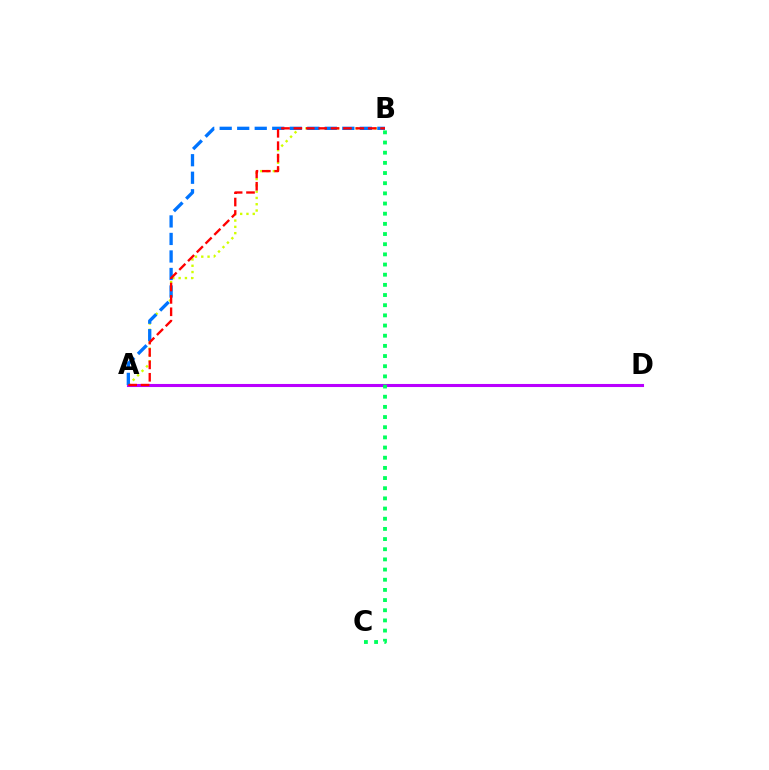{('A', 'B'): [{'color': '#d1ff00', 'line_style': 'dotted', 'thickness': 1.71}, {'color': '#0074ff', 'line_style': 'dashed', 'thickness': 2.38}, {'color': '#ff0000', 'line_style': 'dashed', 'thickness': 1.68}], ('A', 'D'): [{'color': '#b900ff', 'line_style': 'solid', 'thickness': 2.22}], ('B', 'C'): [{'color': '#00ff5c', 'line_style': 'dotted', 'thickness': 2.76}]}